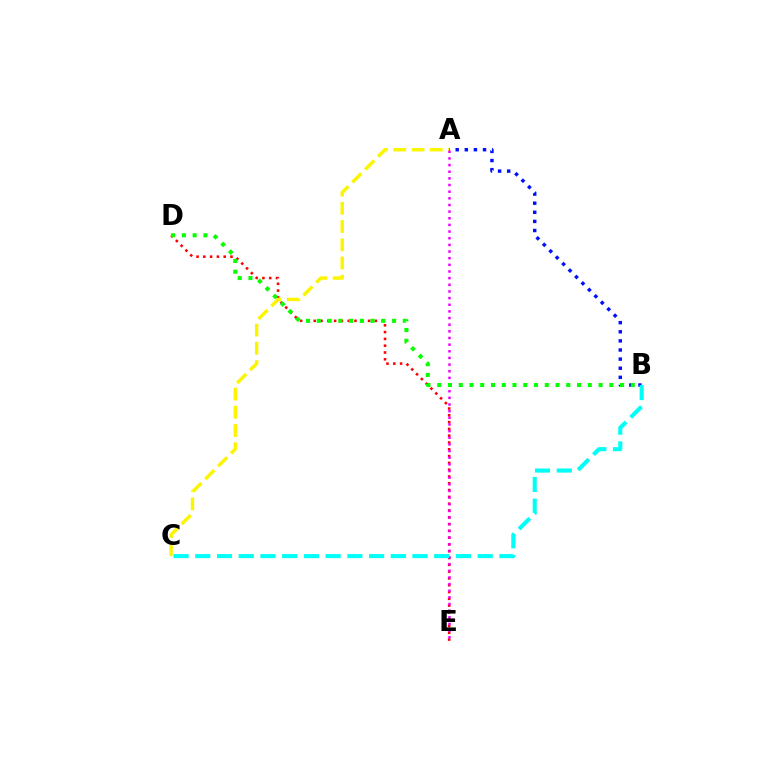{('A', 'B'): [{'color': '#0010ff', 'line_style': 'dotted', 'thickness': 2.48}], ('D', 'E'): [{'color': '#ff0000', 'line_style': 'dotted', 'thickness': 1.85}], ('A', 'C'): [{'color': '#fcf500', 'line_style': 'dashed', 'thickness': 2.48}], ('A', 'E'): [{'color': '#ee00ff', 'line_style': 'dotted', 'thickness': 1.81}], ('B', 'C'): [{'color': '#00fff6', 'line_style': 'dashed', 'thickness': 2.95}], ('B', 'D'): [{'color': '#08ff00', 'line_style': 'dotted', 'thickness': 2.92}]}